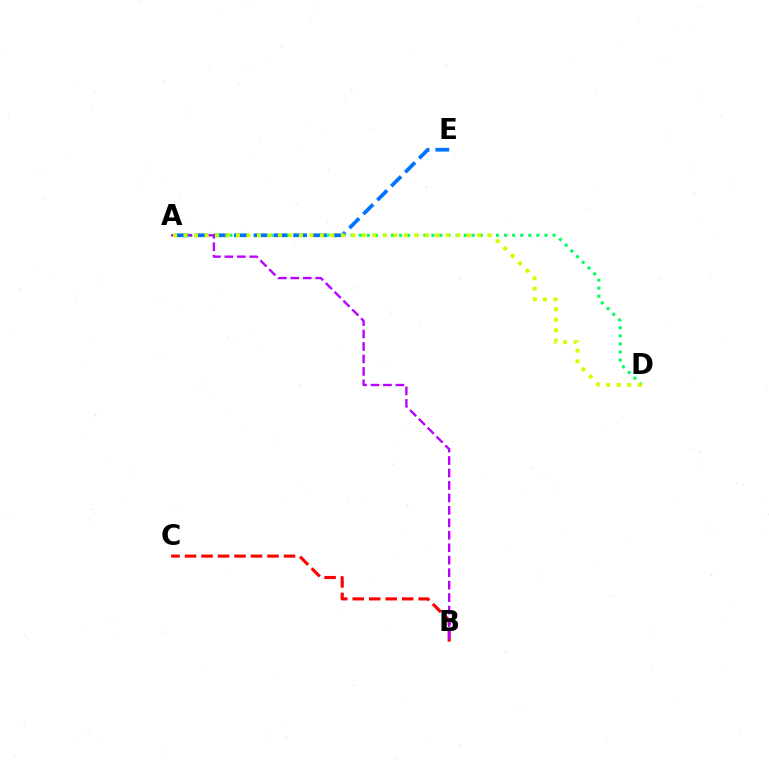{('A', 'D'): [{'color': '#00ff5c', 'line_style': 'dotted', 'thickness': 2.19}, {'color': '#d1ff00', 'line_style': 'dotted', 'thickness': 2.85}], ('B', 'C'): [{'color': '#ff0000', 'line_style': 'dashed', 'thickness': 2.24}], ('A', 'B'): [{'color': '#b900ff', 'line_style': 'dashed', 'thickness': 1.69}], ('A', 'E'): [{'color': '#0074ff', 'line_style': 'dashed', 'thickness': 2.68}]}